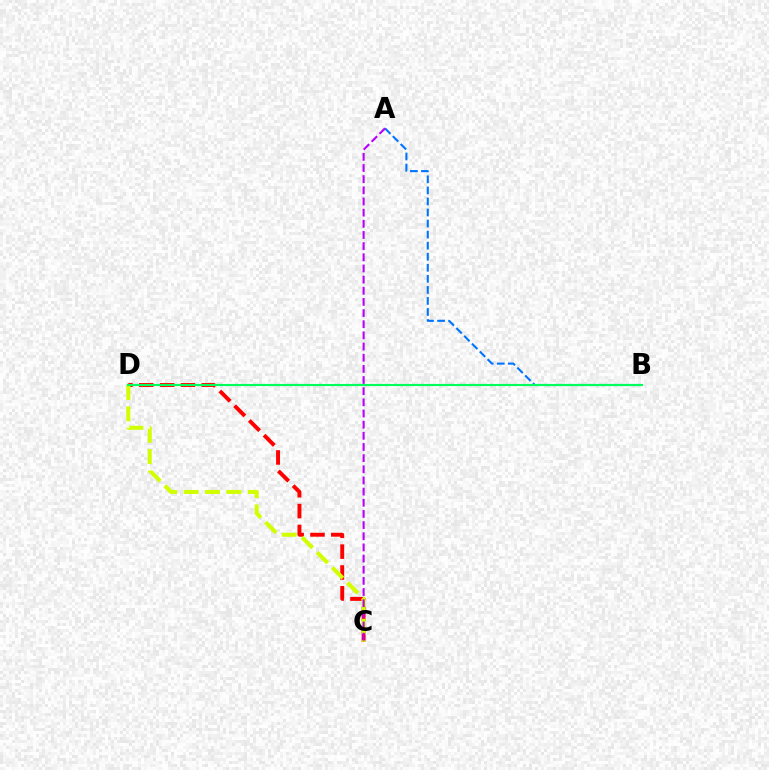{('A', 'B'): [{'color': '#0074ff', 'line_style': 'dashed', 'thickness': 1.5}], ('C', 'D'): [{'color': '#ff0000', 'line_style': 'dashed', 'thickness': 2.83}, {'color': '#d1ff00', 'line_style': 'dashed', 'thickness': 2.91}], ('A', 'C'): [{'color': '#b900ff', 'line_style': 'dashed', 'thickness': 1.52}], ('B', 'D'): [{'color': '#00ff5c', 'line_style': 'solid', 'thickness': 1.54}]}